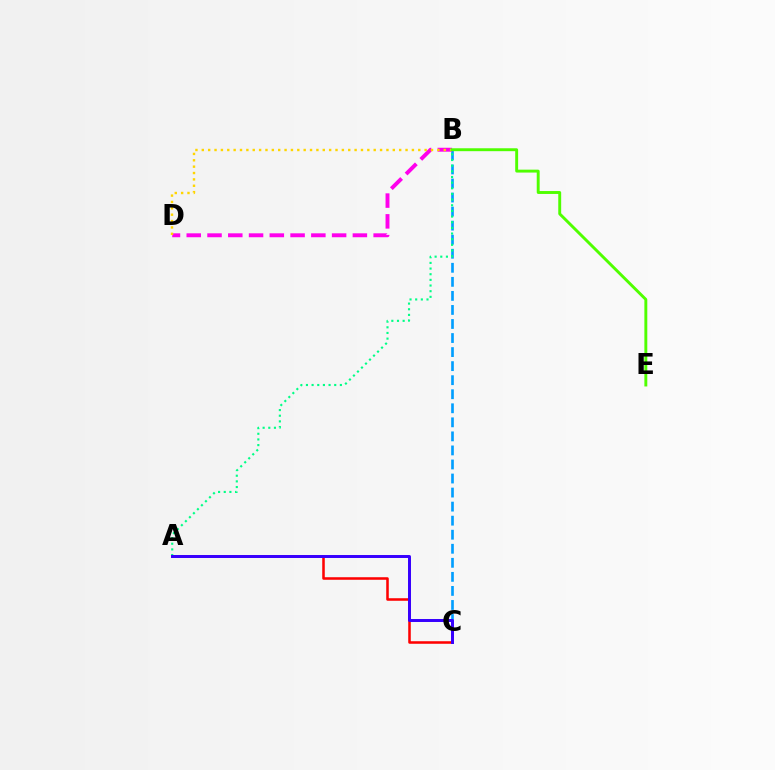{('B', 'C'): [{'color': '#009eff', 'line_style': 'dashed', 'thickness': 1.91}], ('B', 'D'): [{'color': '#ff00ed', 'line_style': 'dashed', 'thickness': 2.82}, {'color': '#ffd500', 'line_style': 'dotted', 'thickness': 1.73}], ('A', 'C'): [{'color': '#ff0000', 'line_style': 'solid', 'thickness': 1.83}, {'color': '#3700ff', 'line_style': 'solid', 'thickness': 2.14}], ('B', 'E'): [{'color': '#4fff00', 'line_style': 'solid', 'thickness': 2.1}], ('A', 'B'): [{'color': '#00ff86', 'line_style': 'dotted', 'thickness': 1.54}]}